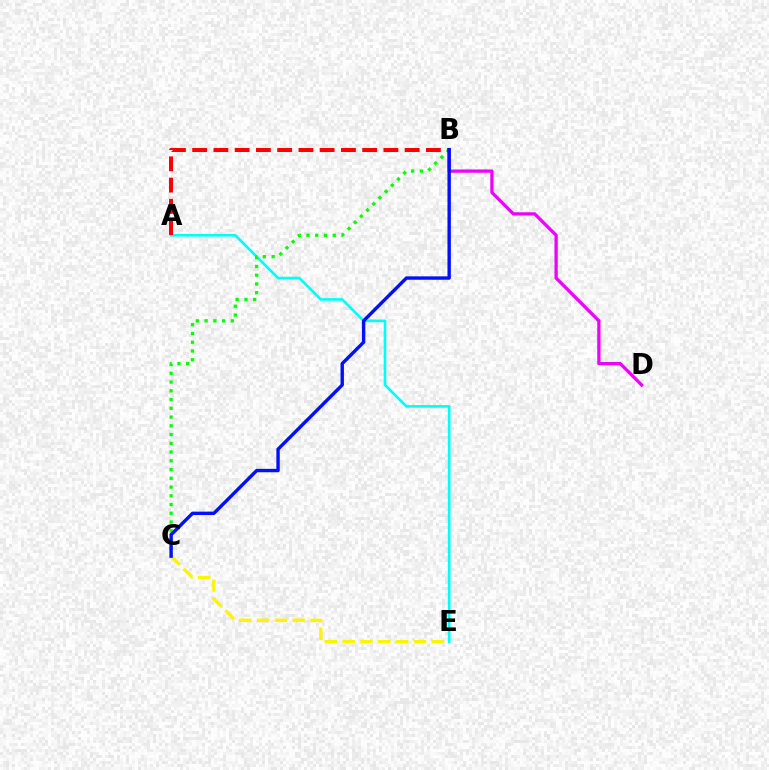{('B', 'D'): [{'color': '#ee00ff', 'line_style': 'solid', 'thickness': 2.37}], ('A', 'E'): [{'color': '#00fff6', 'line_style': 'solid', 'thickness': 1.9}], ('B', 'C'): [{'color': '#08ff00', 'line_style': 'dotted', 'thickness': 2.38}, {'color': '#0010ff', 'line_style': 'solid', 'thickness': 2.45}], ('A', 'B'): [{'color': '#ff0000', 'line_style': 'dashed', 'thickness': 2.89}], ('C', 'E'): [{'color': '#fcf500', 'line_style': 'dashed', 'thickness': 2.42}]}